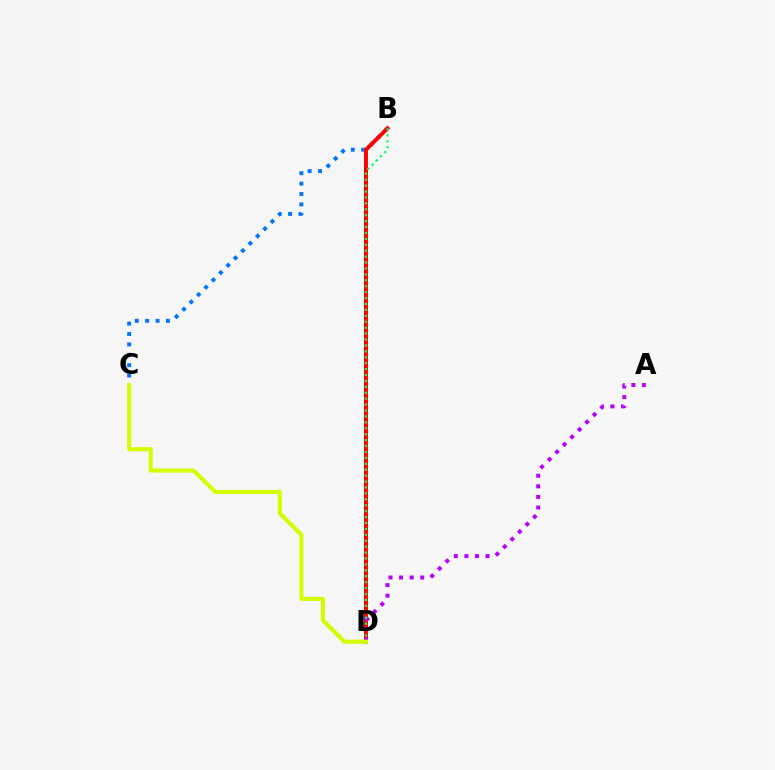{('B', 'C'): [{'color': '#0074ff', 'line_style': 'dotted', 'thickness': 2.82}], ('B', 'D'): [{'color': '#ff0000', 'line_style': 'solid', 'thickness': 2.84}, {'color': '#00ff5c', 'line_style': 'dotted', 'thickness': 1.61}], ('A', 'D'): [{'color': '#b900ff', 'line_style': 'dotted', 'thickness': 2.88}], ('C', 'D'): [{'color': '#d1ff00', 'line_style': 'solid', 'thickness': 2.94}]}